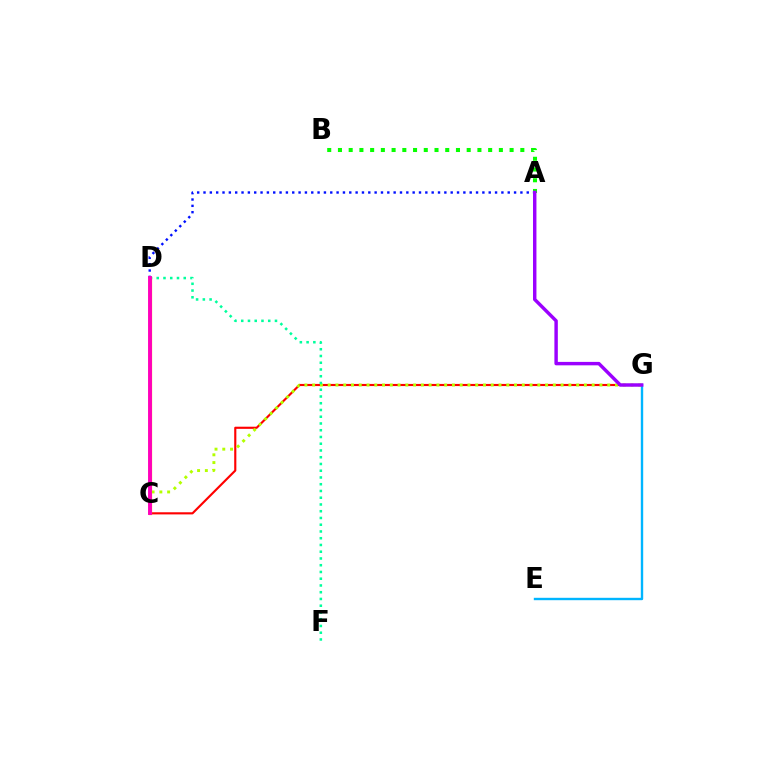{('C', 'G'): [{'color': '#ff0000', 'line_style': 'solid', 'thickness': 1.54}, {'color': '#b3ff00', 'line_style': 'dotted', 'thickness': 2.11}], ('A', 'B'): [{'color': '#08ff00', 'line_style': 'dotted', 'thickness': 2.91}], ('C', 'D'): [{'color': '#ffa500', 'line_style': 'solid', 'thickness': 2.34}, {'color': '#ff00bd', 'line_style': 'solid', 'thickness': 2.81}], ('E', 'G'): [{'color': '#00b5ff', 'line_style': 'solid', 'thickness': 1.72}], ('A', 'D'): [{'color': '#0010ff', 'line_style': 'dotted', 'thickness': 1.72}], ('D', 'F'): [{'color': '#00ff9d', 'line_style': 'dotted', 'thickness': 1.83}], ('A', 'G'): [{'color': '#9b00ff', 'line_style': 'solid', 'thickness': 2.47}]}